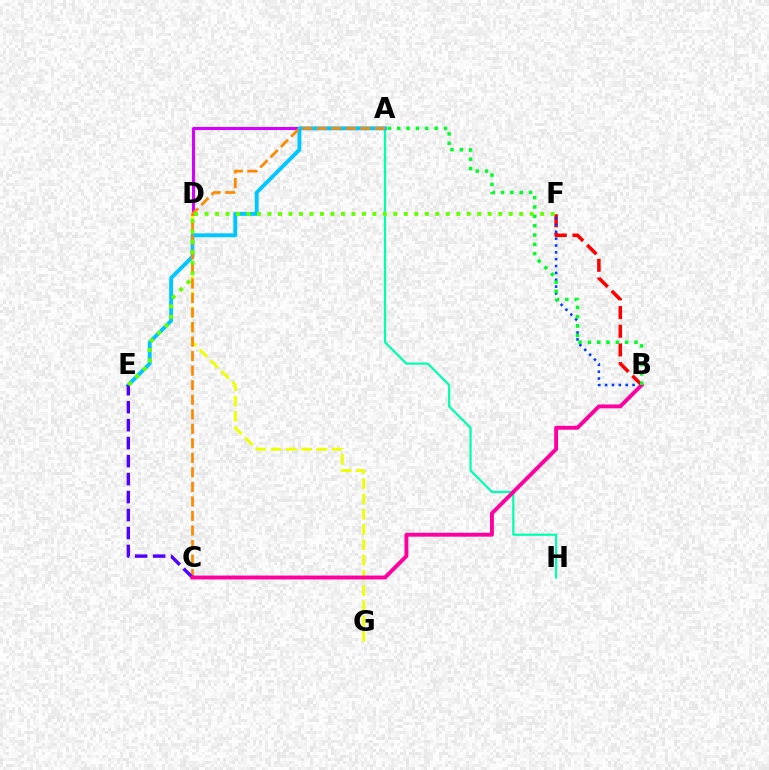{('A', 'H'): [{'color': '#00ffaf', 'line_style': 'solid', 'thickness': 1.6}], ('A', 'D'): [{'color': '#d600ff', 'line_style': 'solid', 'thickness': 2.21}], ('D', 'G'): [{'color': '#eeff00', 'line_style': 'dashed', 'thickness': 2.07}], ('B', 'F'): [{'color': '#ff0000', 'line_style': 'dashed', 'thickness': 2.54}, {'color': '#003fff', 'line_style': 'dotted', 'thickness': 1.86}], ('A', 'E'): [{'color': '#00c7ff', 'line_style': 'solid', 'thickness': 2.8}], ('A', 'C'): [{'color': '#ff8800', 'line_style': 'dashed', 'thickness': 1.97}], ('C', 'E'): [{'color': '#4f00ff', 'line_style': 'dashed', 'thickness': 2.44}], ('B', 'C'): [{'color': '#ff00a0', 'line_style': 'solid', 'thickness': 2.81}], ('E', 'F'): [{'color': '#66ff00', 'line_style': 'dotted', 'thickness': 2.85}], ('A', 'B'): [{'color': '#00ff27', 'line_style': 'dotted', 'thickness': 2.54}]}